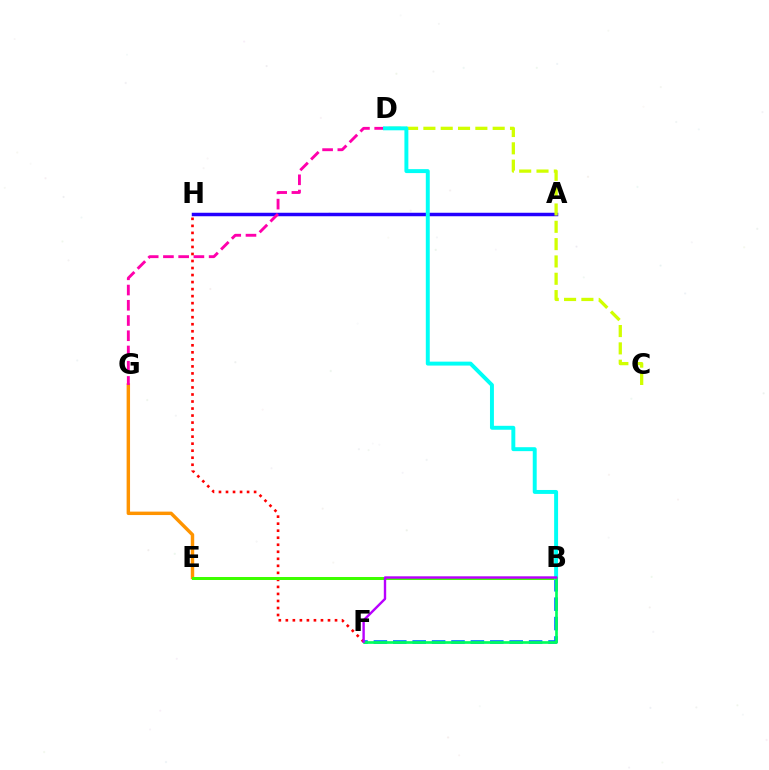{('A', 'H'): [{'color': '#2500ff', 'line_style': 'solid', 'thickness': 2.51}], ('E', 'G'): [{'color': '#ff9400', 'line_style': 'solid', 'thickness': 2.47}], ('D', 'G'): [{'color': '#ff00ac', 'line_style': 'dashed', 'thickness': 2.07}], ('F', 'H'): [{'color': '#ff0000', 'line_style': 'dotted', 'thickness': 1.91}], ('B', 'F'): [{'color': '#0074ff', 'line_style': 'dashed', 'thickness': 2.64}, {'color': '#00ff5c', 'line_style': 'solid', 'thickness': 1.93}, {'color': '#b900ff', 'line_style': 'solid', 'thickness': 1.72}], ('B', 'E'): [{'color': '#3dff00', 'line_style': 'solid', 'thickness': 2.15}], ('C', 'D'): [{'color': '#d1ff00', 'line_style': 'dashed', 'thickness': 2.35}], ('B', 'D'): [{'color': '#00fff6', 'line_style': 'solid', 'thickness': 2.84}]}